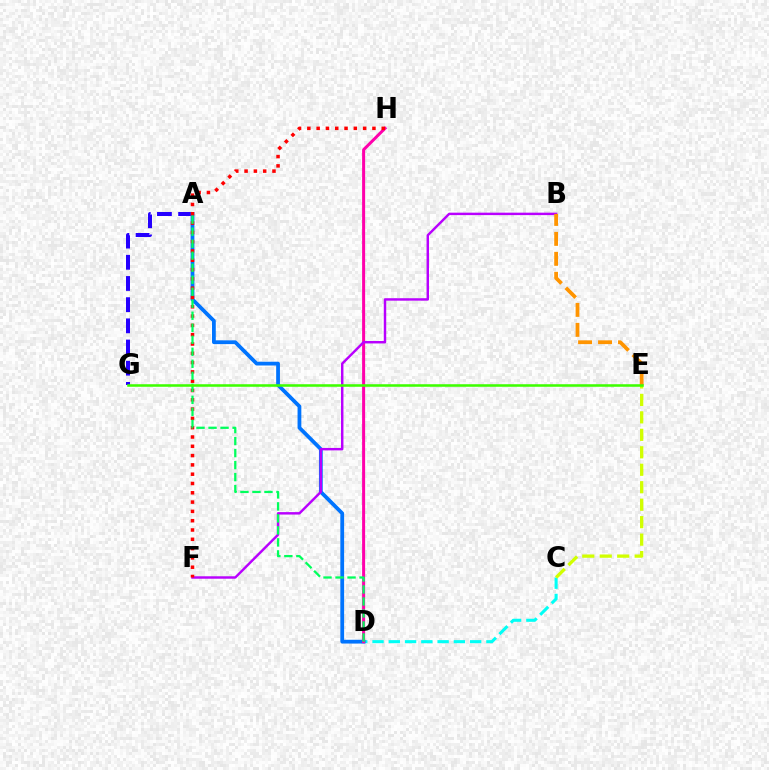{('A', 'G'): [{'color': '#2500ff', 'line_style': 'dashed', 'thickness': 2.88}], ('C', 'D'): [{'color': '#00fff6', 'line_style': 'dashed', 'thickness': 2.21}], ('A', 'D'): [{'color': '#0074ff', 'line_style': 'solid', 'thickness': 2.72}, {'color': '#00ff5c', 'line_style': 'dashed', 'thickness': 1.63}], ('C', 'E'): [{'color': '#d1ff00', 'line_style': 'dashed', 'thickness': 2.37}], ('D', 'H'): [{'color': '#ff00ac', 'line_style': 'solid', 'thickness': 2.17}], ('B', 'F'): [{'color': '#b900ff', 'line_style': 'solid', 'thickness': 1.76}], ('B', 'E'): [{'color': '#ff9400', 'line_style': 'dashed', 'thickness': 2.71}], ('F', 'H'): [{'color': '#ff0000', 'line_style': 'dotted', 'thickness': 2.53}], ('E', 'G'): [{'color': '#3dff00', 'line_style': 'solid', 'thickness': 1.83}]}